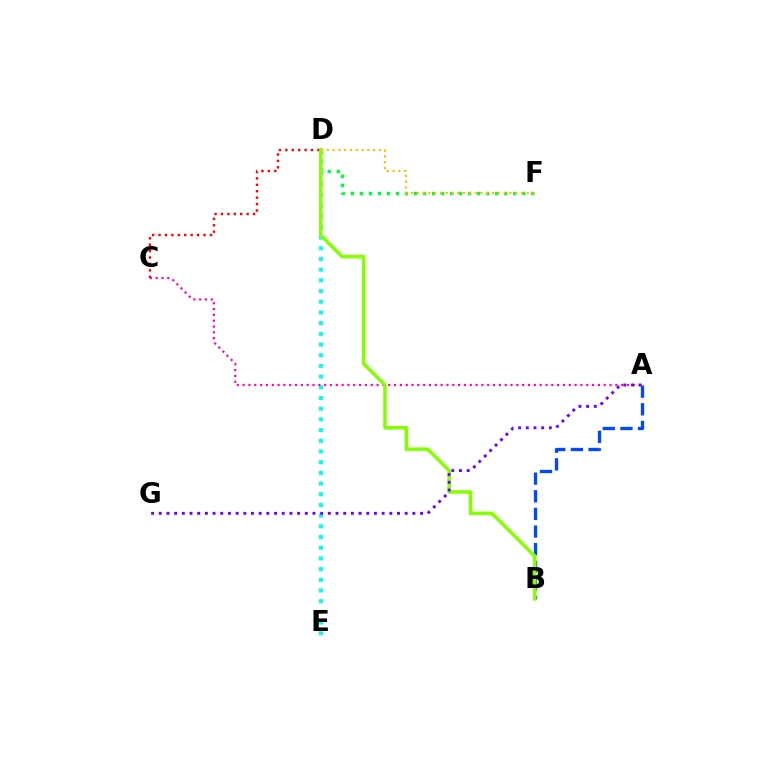{('D', 'F'): [{'color': '#00ff39', 'line_style': 'dotted', 'thickness': 2.45}, {'color': '#ffbd00', 'line_style': 'dotted', 'thickness': 1.57}], ('C', 'D'): [{'color': '#ff0000', 'line_style': 'dotted', 'thickness': 1.74}], ('A', 'B'): [{'color': '#004bff', 'line_style': 'dashed', 'thickness': 2.4}], ('D', 'E'): [{'color': '#00fff6', 'line_style': 'dotted', 'thickness': 2.91}], ('A', 'C'): [{'color': '#ff00cf', 'line_style': 'dotted', 'thickness': 1.58}], ('B', 'D'): [{'color': '#84ff00', 'line_style': 'solid', 'thickness': 2.53}], ('A', 'G'): [{'color': '#7200ff', 'line_style': 'dotted', 'thickness': 2.09}]}